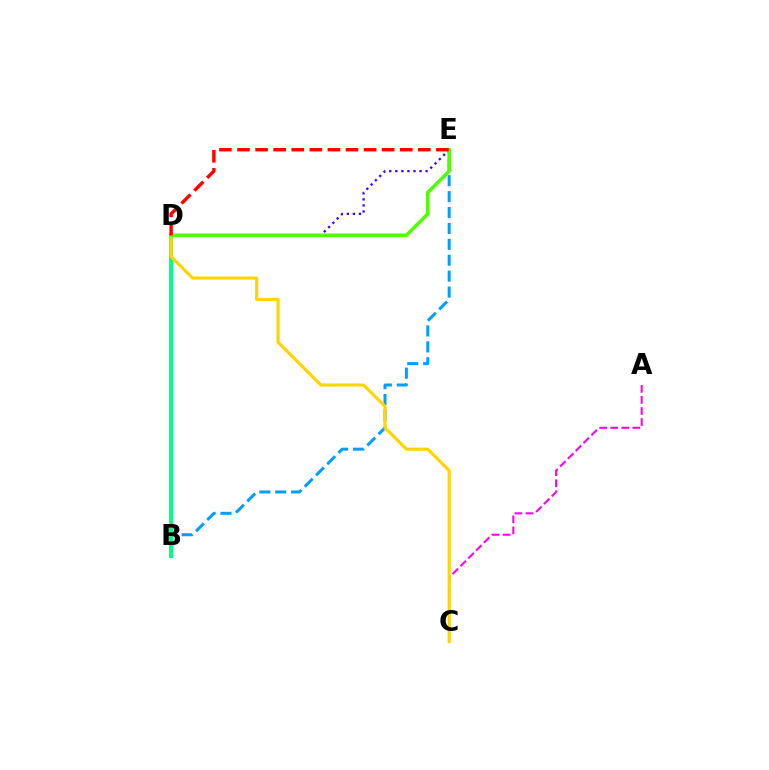{('A', 'C'): [{'color': '#ff00ed', 'line_style': 'dashed', 'thickness': 1.5}], ('B', 'E'): [{'color': '#009eff', 'line_style': 'dashed', 'thickness': 2.16}], ('B', 'D'): [{'color': '#00ff86', 'line_style': 'solid', 'thickness': 2.96}], ('D', 'E'): [{'color': '#3700ff', 'line_style': 'dotted', 'thickness': 1.65}, {'color': '#4fff00', 'line_style': 'solid', 'thickness': 2.53}, {'color': '#ff0000', 'line_style': 'dashed', 'thickness': 2.46}], ('C', 'D'): [{'color': '#ffd500', 'line_style': 'solid', 'thickness': 2.28}]}